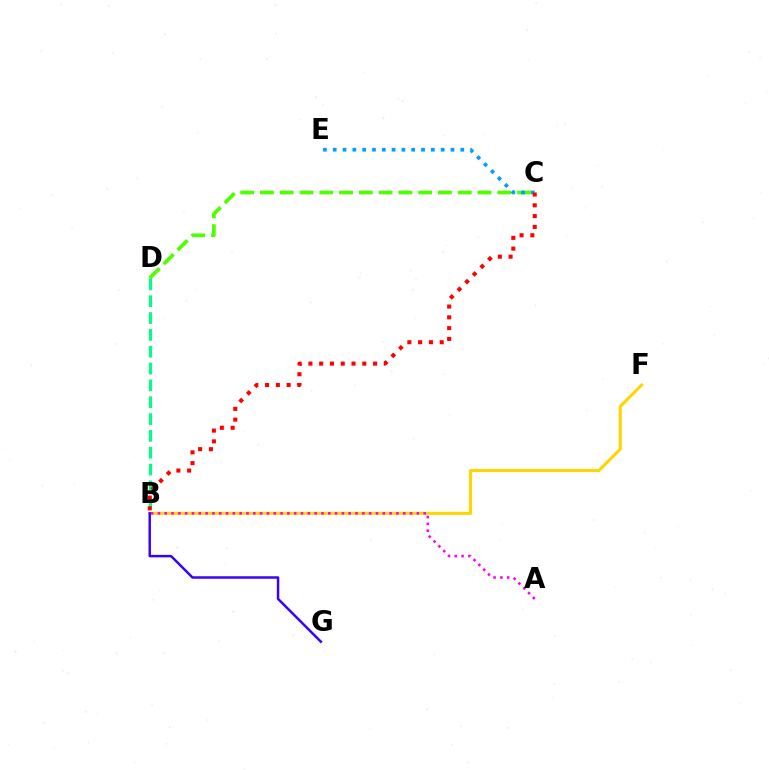{('C', 'D'): [{'color': '#4fff00', 'line_style': 'dashed', 'thickness': 2.69}], ('B', 'D'): [{'color': '#00ff86', 'line_style': 'dashed', 'thickness': 2.29}], ('C', 'E'): [{'color': '#009eff', 'line_style': 'dotted', 'thickness': 2.67}], ('B', 'F'): [{'color': '#ffd500', 'line_style': 'solid', 'thickness': 2.21}], ('B', 'G'): [{'color': '#3700ff', 'line_style': 'solid', 'thickness': 1.77}], ('A', 'B'): [{'color': '#ff00ed', 'line_style': 'dotted', 'thickness': 1.85}], ('B', 'C'): [{'color': '#ff0000', 'line_style': 'dotted', 'thickness': 2.93}]}